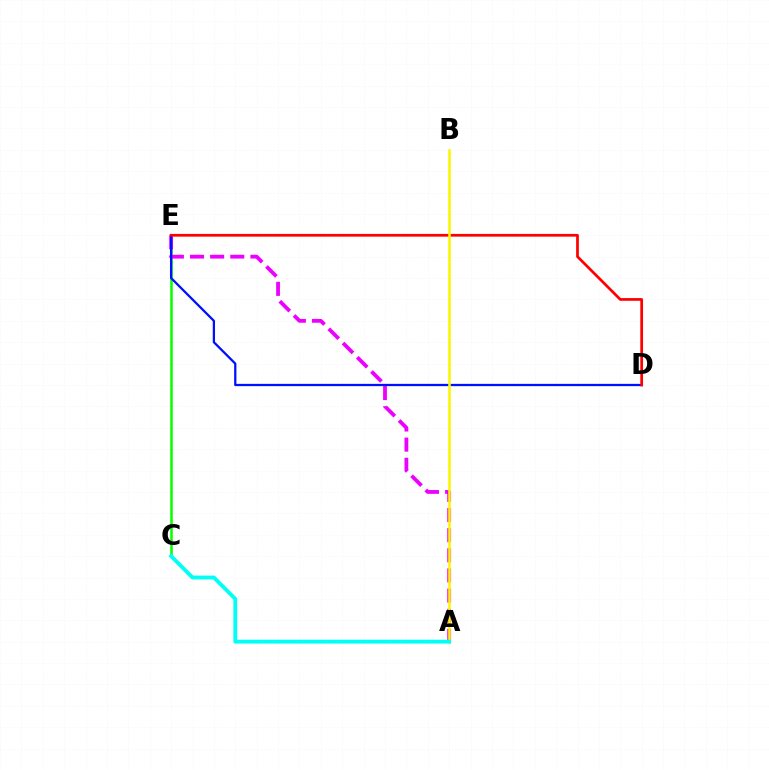{('C', 'E'): [{'color': '#08ff00', 'line_style': 'solid', 'thickness': 1.84}], ('A', 'E'): [{'color': '#ee00ff', 'line_style': 'dashed', 'thickness': 2.74}], ('D', 'E'): [{'color': '#0010ff', 'line_style': 'solid', 'thickness': 1.63}, {'color': '#ff0000', 'line_style': 'solid', 'thickness': 1.96}], ('A', 'B'): [{'color': '#fcf500', 'line_style': 'solid', 'thickness': 1.85}], ('A', 'C'): [{'color': '#00fff6', 'line_style': 'solid', 'thickness': 2.76}]}